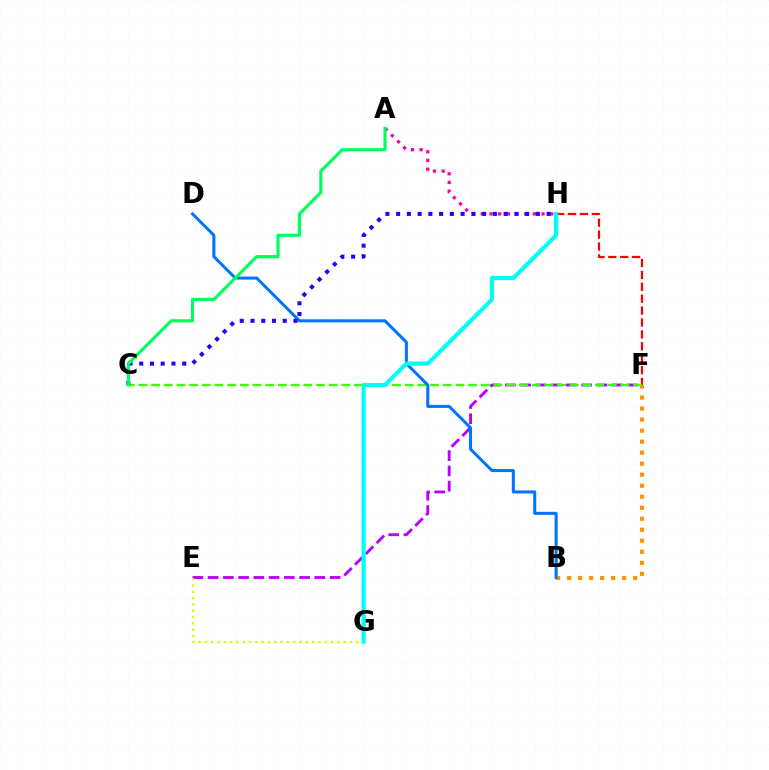{('E', 'F'): [{'color': '#b900ff', 'line_style': 'dashed', 'thickness': 2.07}], ('E', 'G'): [{'color': '#d1ff00', 'line_style': 'dotted', 'thickness': 1.71}], ('F', 'H'): [{'color': '#ff0000', 'line_style': 'dashed', 'thickness': 1.62}], ('A', 'H'): [{'color': '#ff00ac', 'line_style': 'dotted', 'thickness': 2.36}], ('C', 'F'): [{'color': '#3dff00', 'line_style': 'dashed', 'thickness': 1.72}], ('B', 'F'): [{'color': '#ff9400', 'line_style': 'dotted', 'thickness': 2.99}], ('B', 'D'): [{'color': '#0074ff', 'line_style': 'solid', 'thickness': 2.18}], ('C', 'H'): [{'color': '#2500ff', 'line_style': 'dotted', 'thickness': 2.92}], ('A', 'C'): [{'color': '#00ff5c', 'line_style': 'solid', 'thickness': 2.26}], ('G', 'H'): [{'color': '#00fff6', 'line_style': 'solid', 'thickness': 2.99}]}